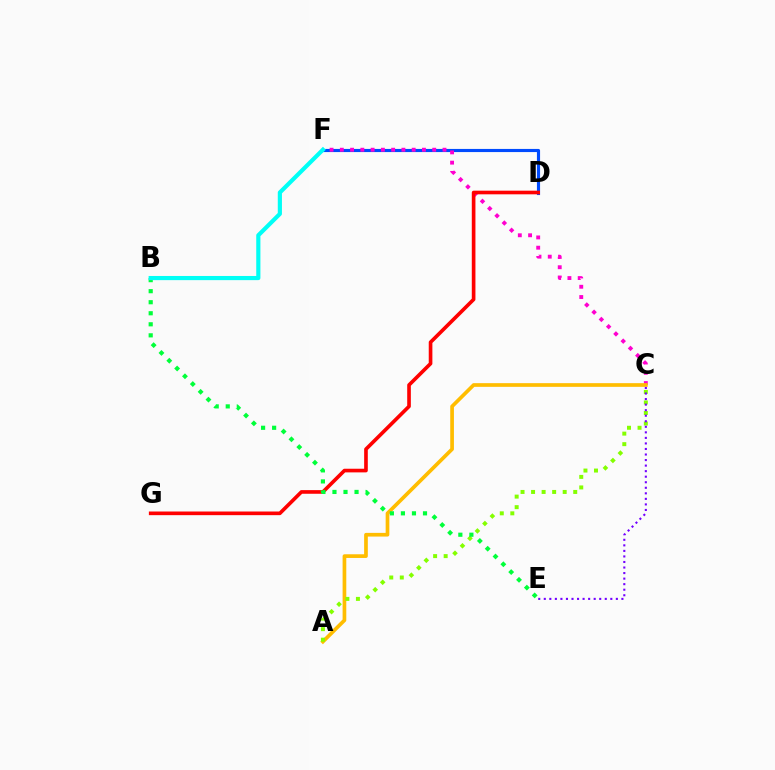{('D', 'F'): [{'color': '#004bff', 'line_style': 'solid', 'thickness': 2.26}], ('C', 'F'): [{'color': '#ff00cf', 'line_style': 'dotted', 'thickness': 2.79}], ('A', 'C'): [{'color': '#ffbd00', 'line_style': 'solid', 'thickness': 2.65}, {'color': '#84ff00', 'line_style': 'dotted', 'thickness': 2.86}], ('D', 'G'): [{'color': '#ff0000', 'line_style': 'solid', 'thickness': 2.62}], ('B', 'E'): [{'color': '#00ff39', 'line_style': 'dotted', 'thickness': 3.0}], ('C', 'E'): [{'color': '#7200ff', 'line_style': 'dotted', 'thickness': 1.51}], ('B', 'F'): [{'color': '#00fff6', 'line_style': 'solid', 'thickness': 3.0}]}